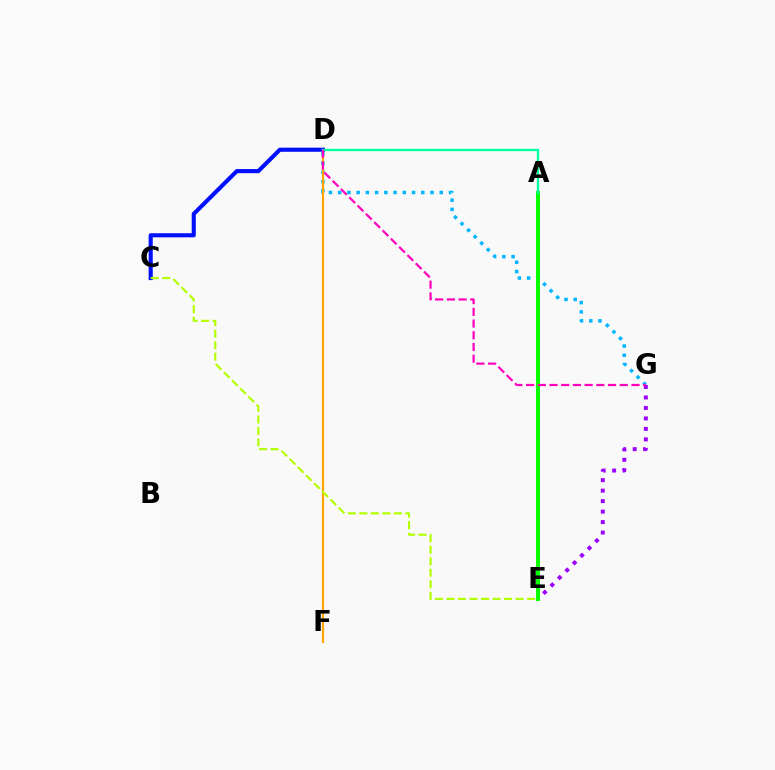{('C', 'D'): [{'color': '#0010ff', 'line_style': 'solid', 'thickness': 2.96}], ('E', 'G'): [{'color': '#9b00ff', 'line_style': 'dotted', 'thickness': 2.85}], ('A', 'E'): [{'color': '#ff0000', 'line_style': 'dashed', 'thickness': 2.6}, {'color': '#08ff00', 'line_style': 'solid', 'thickness': 2.88}], ('D', 'G'): [{'color': '#00b5ff', 'line_style': 'dotted', 'thickness': 2.51}, {'color': '#ff00bd', 'line_style': 'dashed', 'thickness': 1.59}], ('D', 'F'): [{'color': '#ffa500', 'line_style': 'solid', 'thickness': 1.58}], ('A', 'D'): [{'color': '#00ff9d', 'line_style': 'solid', 'thickness': 1.67}], ('C', 'E'): [{'color': '#b3ff00', 'line_style': 'dashed', 'thickness': 1.56}]}